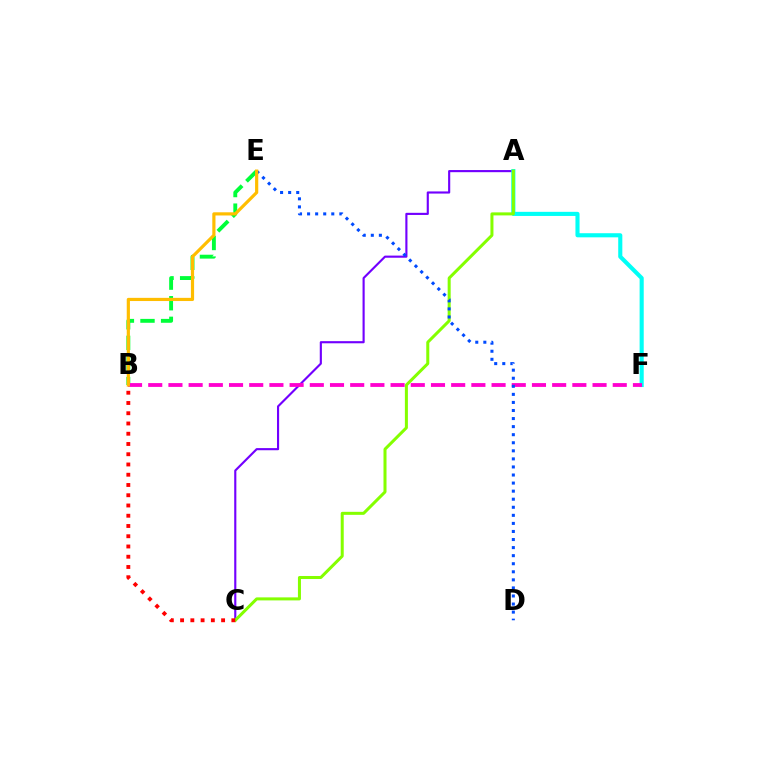{('A', 'C'): [{'color': '#7200ff', 'line_style': 'solid', 'thickness': 1.54}, {'color': '#84ff00', 'line_style': 'solid', 'thickness': 2.17}], ('A', 'F'): [{'color': '#00fff6', 'line_style': 'solid', 'thickness': 2.96}], ('B', 'E'): [{'color': '#00ff39', 'line_style': 'dashed', 'thickness': 2.8}, {'color': '#ffbd00', 'line_style': 'solid', 'thickness': 2.29}], ('B', 'F'): [{'color': '#ff00cf', 'line_style': 'dashed', 'thickness': 2.74}], ('D', 'E'): [{'color': '#004bff', 'line_style': 'dotted', 'thickness': 2.19}], ('B', 'C'): [{'color': '#ff0000', 'line_style': 'dotted', 'thickness': 2.78}]}